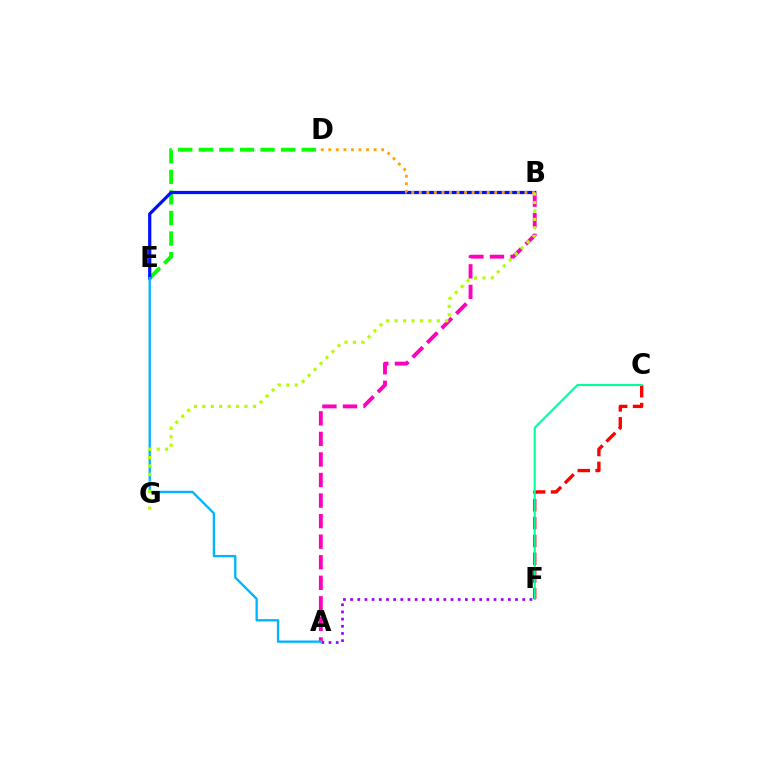{('D', 'E'): [{'color': '#08ff00', 'line_style': 'dashed', 'thickness': 2.8}], ('B', 'E'): [{'color': '#0010ff', 'line_style': 'solid', 'thickness': 2.32}], ('C', 'F'): [{'color': '#ff0000', 'line_style': 'dashed', 'thickness': 2.42}, {'color': '#00ff9d', 'line_style': 'solid', 'thickness': 1.53}], ('A', 'B'): [{'color': '#ff00bd', 'line_style': 'dashed', 'thickness': 2.79}], ('A', 'F'): [{'color': '#9b00ff', 'line_style': 'dotted', 'thickness': 1.95}], ('A', 'E'): [{'color': '#00b5ff', 'line_style': 'solid', 'thickness': 1.68}], ('B', 'D'): [{'color': '#ffa500', 'line_style': 'dotted', 'thickness': 2.05}], ('B', 'G'): [{'color': '#b3ff00', 'line_style': 'dotted', 'thickness': 2.29}]}